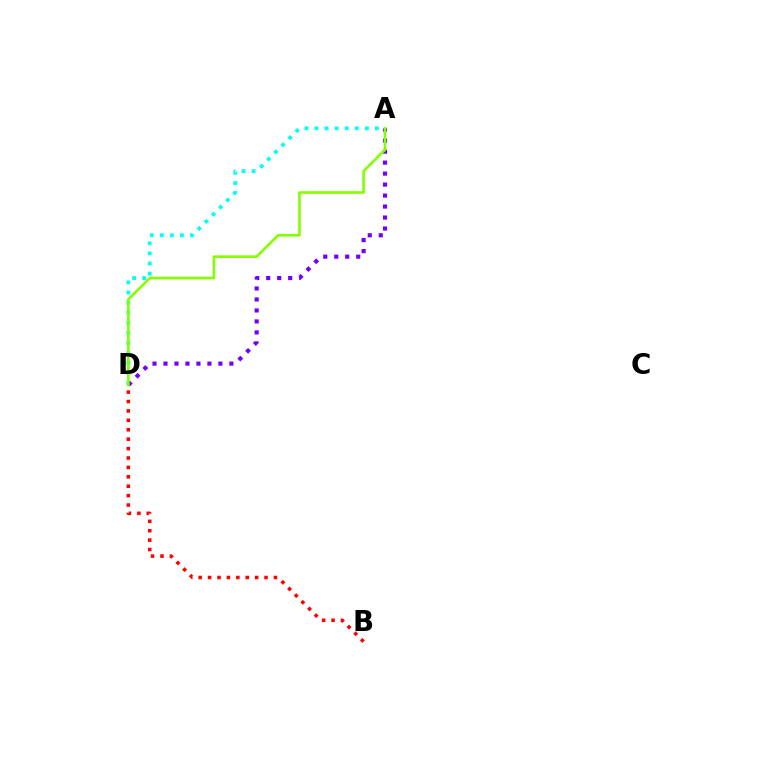{('A', 'D'): [{'color': '#00fff6', 'line_style': 'dotted', 'thickness': 2.74}, {'color': '#7200ff', 'line_style': 'dotted', 'thickness': 2.98}, {'color': '#84ff00', 'line_style': 'solid', 'thickness': 1.9}], ('B', 'D'): [{'color': '#ff0000', 'line_style': 'dotted', 'thickness': 2.56}]}